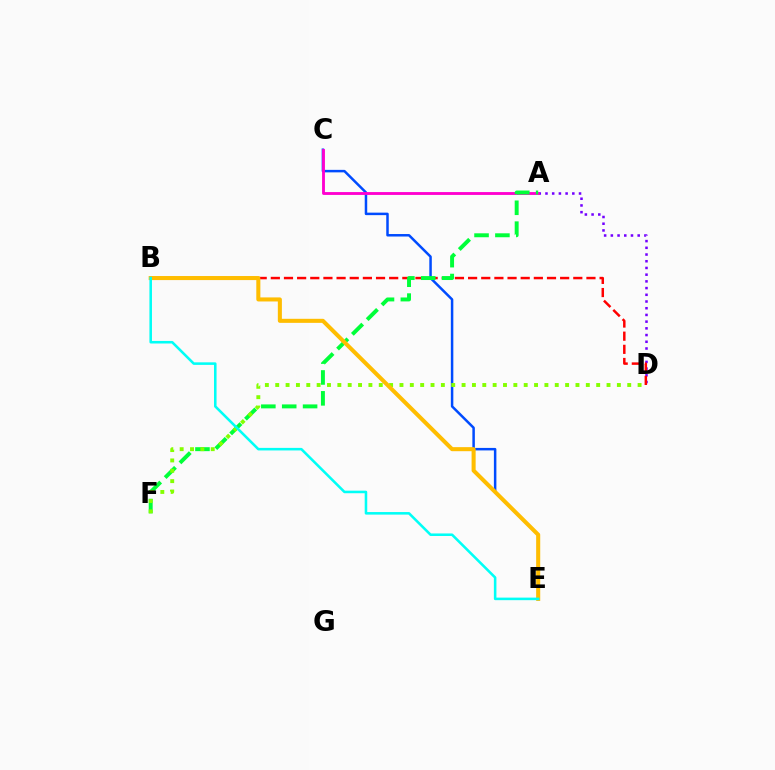{('A', 'D'): [{'color': '#7200ff', 'line_style': 'dotted', 'thickness': 1.82}], ('C', 'E'): [{'color': '#004bff', 'line_style': 'solid', 'thickness': 1.8}], ('B', 'D'): [{'color': '#ff0000', 'line_style': 'dashed', 'thickness': 1.79}], ('A', 'C'): [{'color': '#ff00cf', 'line_style': 'solid', 'thickness': 2.06}], ('A', 'F'): [{'color': '#00ff39', 'line_style': 'dashed', 'thickness': 2.84}], ('D', 'F'): [{'color': '#84ff00', 'line_style': 'dotted', 'thickness': 2.81}], ('B', 'E'): [{'color': '#ffbd00', 'line_style': 'solid', 'thickness': 2.92}, {'color': '#00fff6', 'line_style': 'solid', 'thickness': 1.84}]}